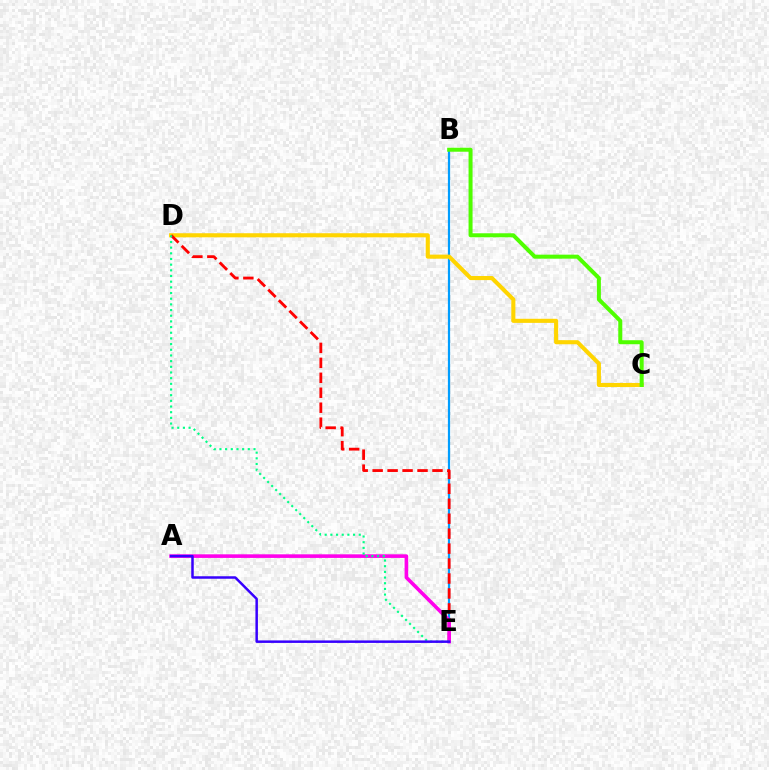{('B', 'E'): [{'color': '#009eff', 'line_style': 'solid', 'thickness': 1.6}], ('C', 'D'): [{'color': '#ffd500', 'line_style': 'solid', 'thickness': 2.94}], ('B', 'C'): [{'color': '#4fff00', 'line_style': 'solid', 'thickness': 2.88}], ('D', 'E'): [{'color': '#ff0000', 'line_style': 'dashed', 'thickness': 2.03}, {'color': '#00ff86', 'line_style': 'dotted', 'thickness': 1.54}], ('A', 'E'): [{'color': '#ff00ed', 'line_style': 'solid', 'thickness': 2.59}, {'color': '#3700ff', 'line_style': 'solid', 'thickness': 1.79}]}